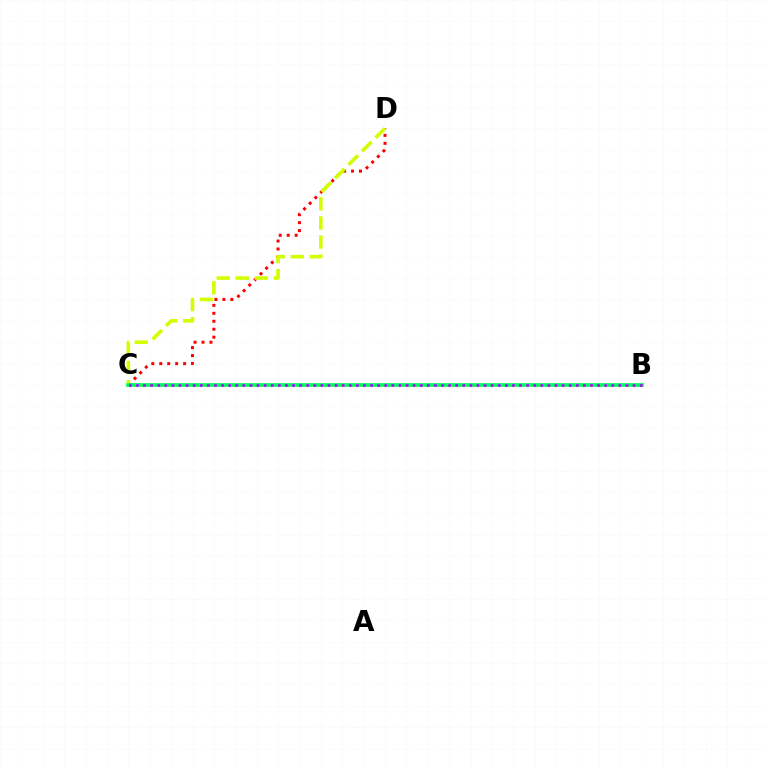{('B', 'C'): [{'color': '#0074ff', 'line_style': 'solid', 'thickness': 1.79}, {'color': '#00ff5c', 'line_style': 'solid', 'thickness': 2.62}, {'color': '#b900ff', 'line_style': 'dotted', 'thickness': 1.93}], ('C', 'D'): [{'color': '#ff0000', 'line_style': 'dotted', 'thickness': 2.16}, {'color': '#d1ff00', 'line_style': 'dashed', 'thickness': 2.59}]}